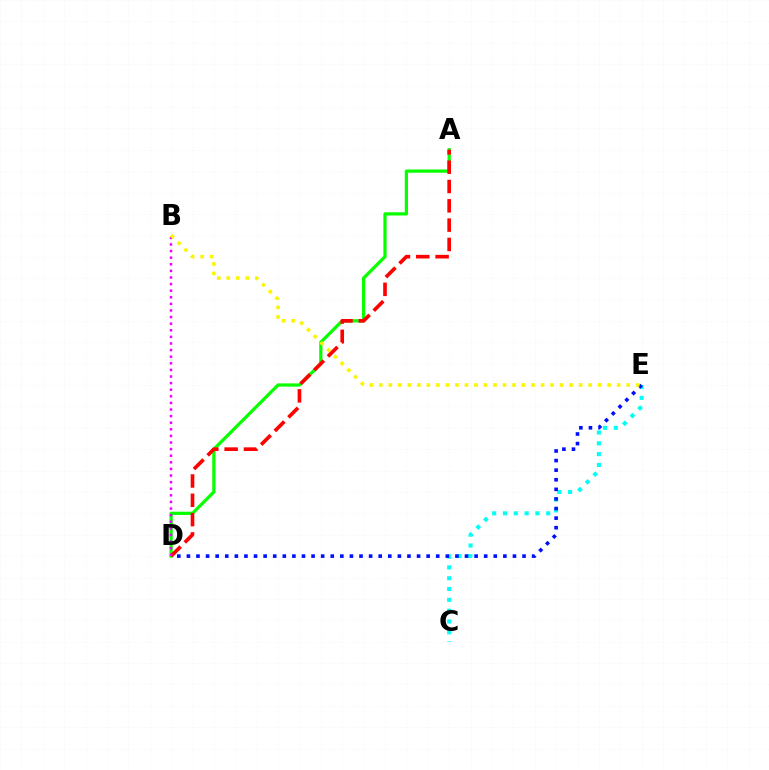{('A', 'D'): [{'color': '#08ff00', 'line_style': 'solid', 'thickness': 2.34}, {'color': '#ff0000', 'line_style': 'dashed', 'thickness': 2.62}], ('C', 'E'): [{'color': '#00fff6', 'line_style': 'dotted', 'thickness': 2.94}], ('D', 'E'): [{'color': '#0010ff', 'line_style': 'dotted', 'thickness': 2.61}], ('B', 'D'): [{'color': '#ee00ff', 'line_style': 'dotted', 'thickness': 1.79}], ('B', 'E'): [{'color': '#fcf500', 'line_style': 'dotted', 'thickness': 2.59}]}